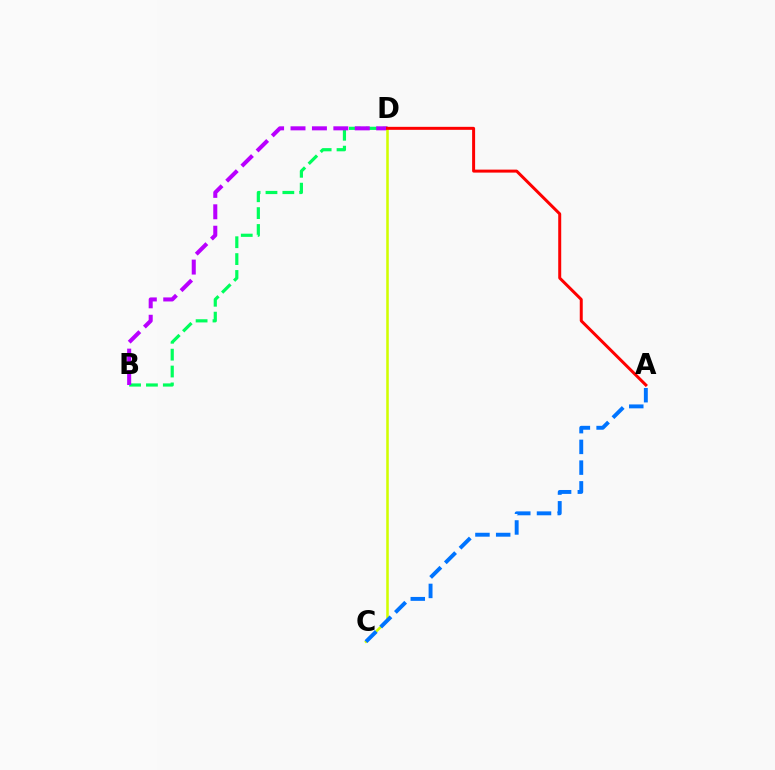{('B', 'D'): [{'color': '#00ff5c', 'line_style': 'dashed', 'thickness': 2.29}, {'color': '#b900ff', 'line_style': 'dashed', 'thickness': 2.91}], ('C', 'D'): [{'color': '#d1ff00', 'line_style': 'solid', 'thickness': 1.84}], ('A', 'C'): [{'color': '#0074ff', 'line_style': 'dashed', 'thickness': 2.82}], ('A', 'D'): [{'color': '#ff0000', 'line_style': 'solid', 'thickness': 2.15}]}